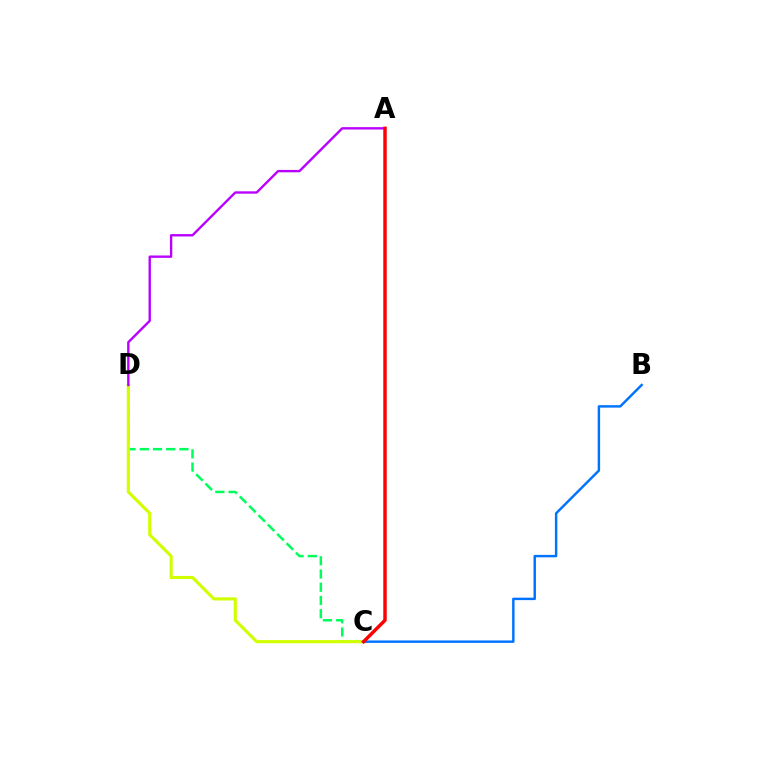{('C', 'D'): [{'color': '#00ff5c', 'line_style': 'dashed', 'thickness': 1.8}, {'color': '#d1ff00', 'line_style': 'solid', 'thickness': 2.26}], ('B', 'C'): [{'color': '#0074ff', 'line_style': 'solid', 'thickness': 1.77}], ('A', 'D'): [{'color': '#b900ff', 'line_style': 'solid', 'thickness': 1.7}], ('A', 'C'): [{'color': '#ff0000', 'line_style': 'solid', 'thickness': 2.49}]}